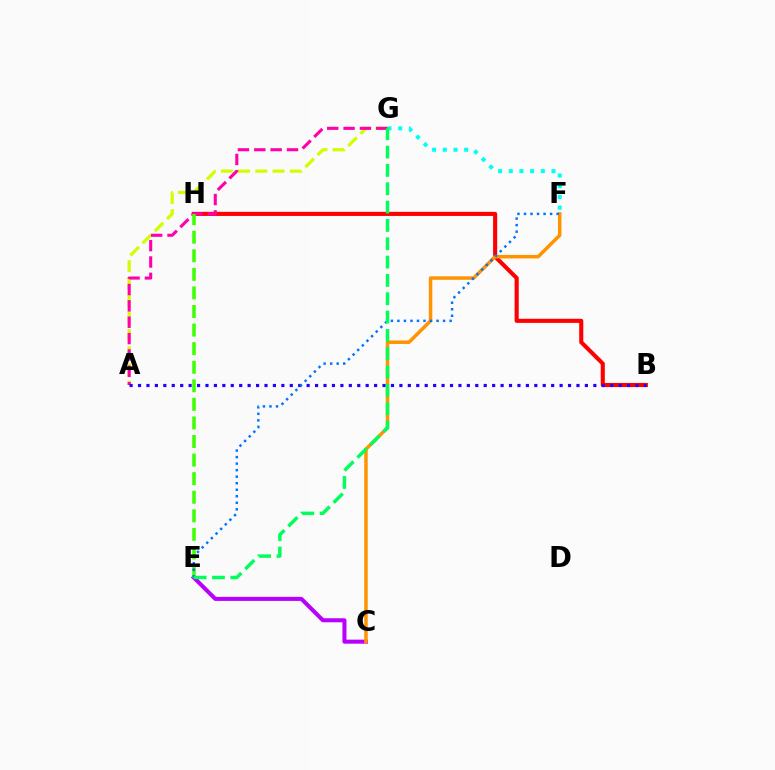{('A', 'G'): [{'color': '#d1ff00', 'line_style': 'dashed', 'thickness': 2.34}, {'color': '#ff00ac', 'line_style': 'dashed', 'thickness': 2.22}], ('B', 'H'): [{'color': '#ff0000', 'line_style': 'solid', 'thickness': 2.95}], ('F', 'G'): [{'color': '#00fff6', 'line_style': 'dotted', 'thickness': 2.9}], ('C', 'E'): [{'color': '#b900ff', 'line_style': 'solid', 'thickness': 2.92}], ('C', 'F'): [{'color': '#ff9400', 'line_style': 'solid', 'thickness': 2.52}], ('E', 'H'): [{'color': '#3dff00', 'line_style': 'dashed', 'thickness': 2.52}], ('A', 'B'): [{'color': '#2500ff', 'line_style': 'dotted', 'thickness': 2.29}], ('E', 'F'): [{'color': '#0074ff', 'line_style': 'dotted', 'thickness': 1.77}], ('E', 'G'): [{'color': '#00ff5c', 'line_style': 'dashed', 'thickness': 2.49}]}